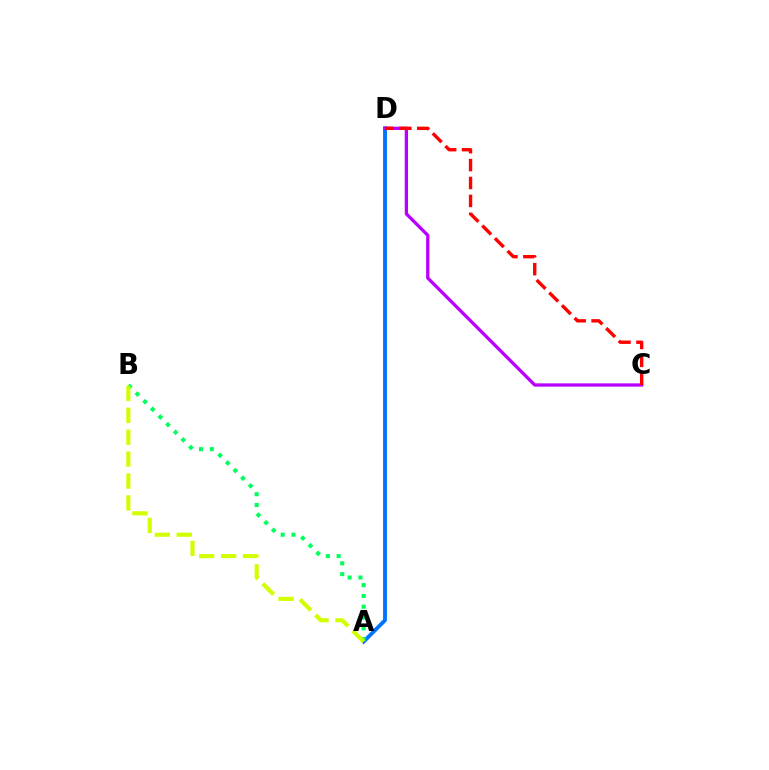{('A', 'D'): [{'color': '#0074ff', 'line_style': 'solid', 'thickness': 2.78}], ('A', 'B'): [{'color': '#00ff5c', 'line_style': 'dotted', 'thickness': 2.93}, {'color': '#d1ff00', 'line_style': 'dashed', 'thickness': 2.98}], ('C', 'D'): [{'color': '#b900ff', 'line_style': 'solid', 'thickness': 2.37}, {'color': '#ff0000', 'line_style': 'dashed', 'thickness': 2.43}]}